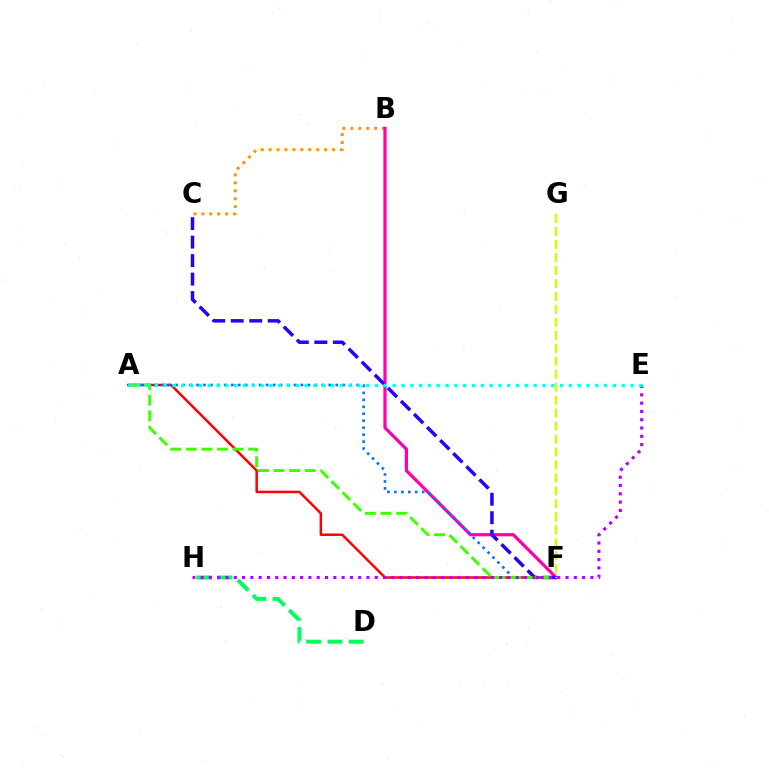{('B', 'C'): [{'color': '#ff9400', 'line_style': 'dotted', 'thickness': 2.15}], ('A', 'F'): [{'color': '#ff0000', 'line_style': 'solid', 'thickness': 1.79}, {'color': '#0074ff', 'line_style': 'dotted', 'thickness': 1.89}, {'color': '#3dff00', 'line_style': 'dashed', 'thickness': 2.12}], ('B', 'F'): [{'color': '#ff00ac', 'line_style': 'solid', 'thickness': 2.32}], ('D', 'H'): [{'color': '#00ff5c', 'line_style': 'dashed', 'thickness': 2.89}], ('C', 'F'): [{'color': '#2500ff', 'line_style': 'dashed', 'thickness': 2.51}], ('E', 'H'): [{'color': '#b900ff', 'line_style': 'dotted', 'thickness': 2.25}], ('A', 'E'): [{'color': '#00fff6', 'line_style': 'dotted', 'thickness': 2.39}], ('F', 'G'): [{'color': '#d1ff00', 'line_style': 'dashed', 'thickness': 1.76}]}